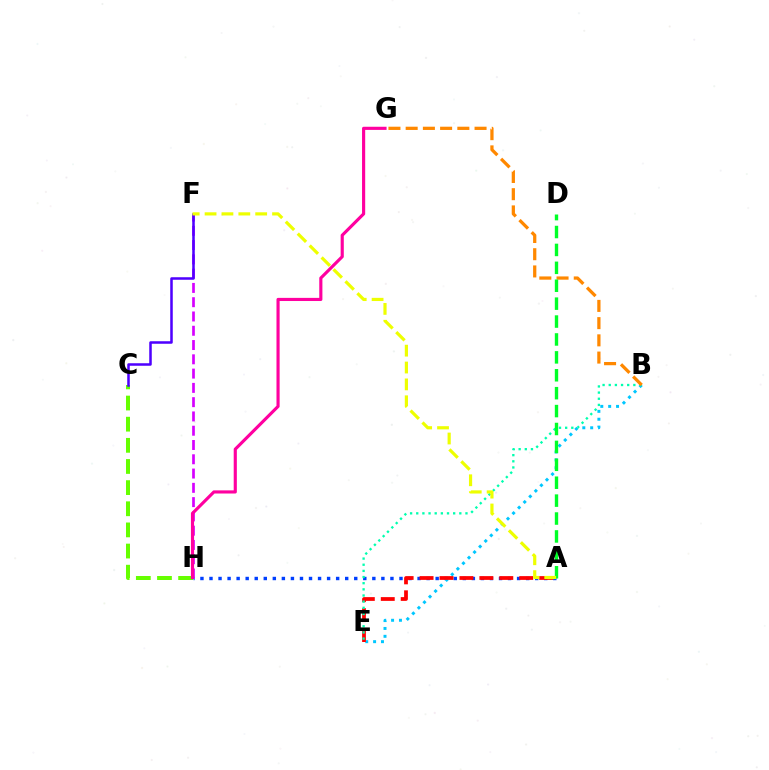{('A', 'H'): [{'color': '#003fff', 'line_style': 'dotted', 'thickness': 2.46}], ('B', 'E'): [{'color': '#00c7ff', 'line_style': 'dotted', 'thickness': 2.14}, {'color': '#00ffaf', 'line_style': 'dotted', 'thickness': 1.67}], ('A', 'E'): [{'color': '#ff0000', 'line_style': 'dashed', 'thickness': 2.71}], ('F', 'H'): [{'color': '#d600ff', 'line_style': 'dashed', 'thickness': 1.94}], ('B', 'G'): [{'color': '#ff8800', 'line_style': 'dashed', 'thickness': 2.34}], ('C', 'H'): [{'color': '#66ff00', 'line_style': 'dashed', 'thickness': 2.87}], ('A', 'D'): [{'color': '#00ff27', 'line_style': 'dashed', 'thickness': 2.43}], ('G', 'H'): [{'color': '#ff00a0', 'line_style': 'solid', 'thickness': 2.26}], ('C', 'F'): [{'color': '#4f00ff', 'line_style': 'solid', 'thickness': 1.82}], ('A', 'F'): [{'color': '#eeff00', 'line_style': 'dashed', 'thickness': 2.29}]}